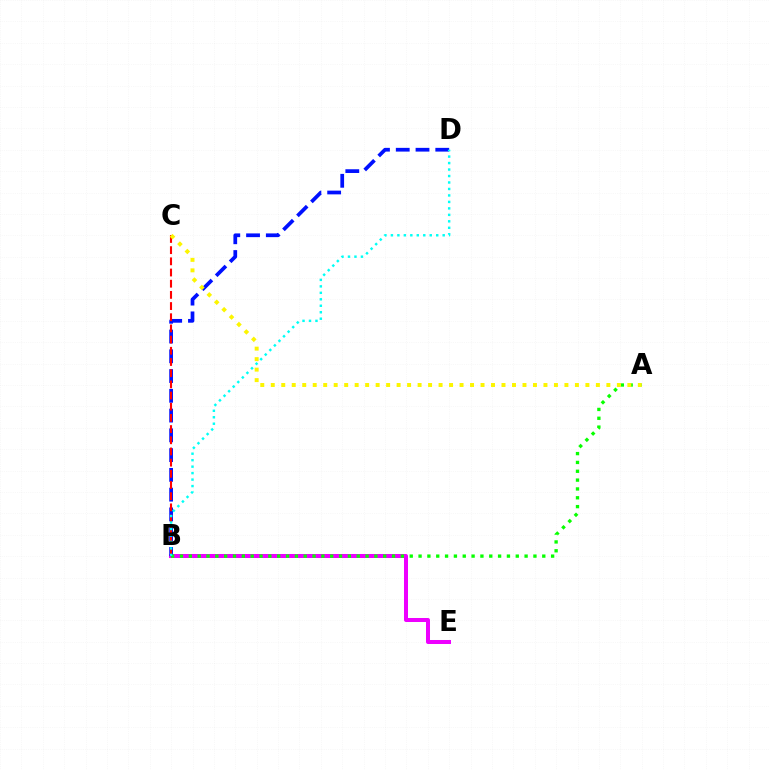{('B', 'E'): [{'color': '#ee00ff', 'line_style': 'solid', 'thickness': 2.88}], ('B', 'D'): [{'color': '#0010ff', 'line_style': 'dashed', 'thickness': 2.69}, {'color': '#00fff6', 'line_style': 'dotted', 'thickness': 1.76}], ('B', 'C'): [{'color': '#ff0000', 'line_style': 'dashed', 'thickness': 1.52}], ('A', 'B'): [{'color': '#08ff00', 'line_style': 'dotted', 'thickness': 2.4}], ('A', 'C'): [{'color': '#fcf500', 'line_style': 'dotted', 'thickness': 2.85}]}